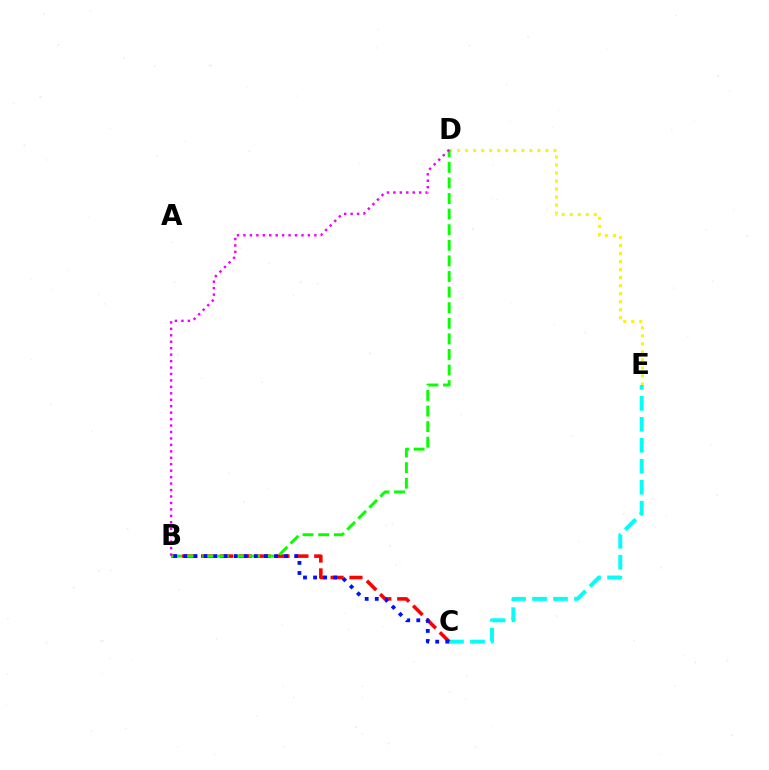{('D', 'E'): [{'color': '#fcf500', 'line_style': 'dotted', 'thickness': 2.18}], ('C', 'E'): [{'color': '#00fff6', 'line_style': 'dashed', 'thickness': 2.85}], ('B', 'C'): [{'color': '#ff0000', 'line_style': 'dashed', 'thickness': 2.56}, {'color': '#0010ff', 'line_style': 'dotted', 'thickness': 2.74}], ('B', 'D'): [{'color': '#08ff00', 'line_style': 'dashed', 'thickness': 2.12}, {'color': '#ee00ff', 'line_style': 'dotted', 'thickness': 1.75}]}